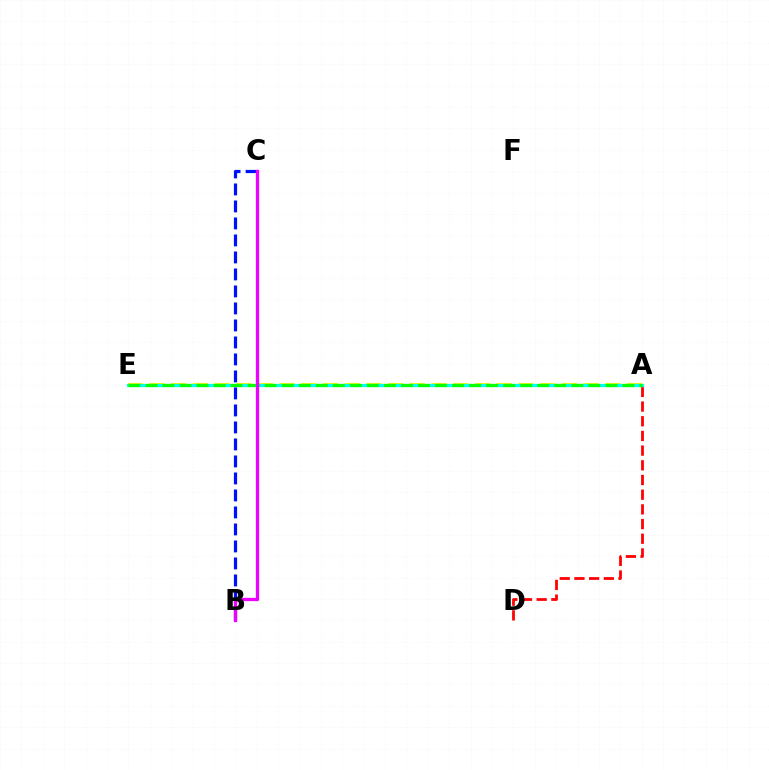{('A', 'D'): [{'color': '#ff0000', 'line_style': 'dashed', 'thickness': 2.0}], ('A', 'E'): [{'color': '#fcf500', 'line_style': 'dashed', 'thickness': 2.95}, {'color': '#00fff6', 'line_style': 'solid', 'thickness': 2.33}, {'color': '#08ff00', 'line_style': 'dashed', 'thickness': 2.31}], ('B', 'C'): [{'color': '#0010ff', 'line_style': 'dashed', 'thickness': 2.31}, {'color': '#ee00ff', 'line_style': 'solid', 'thickness': 2.37}]}